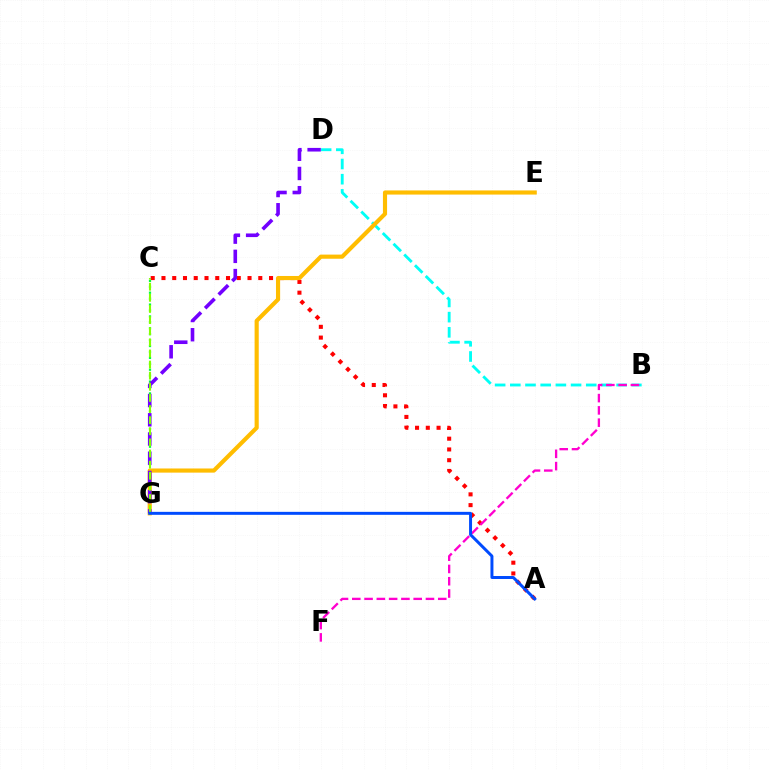{('B', 'D'): [{'color': '#00fff6', 'line_style': 'dashed', 'thickness': 2.06}], ('A', 'C'): [{'color': '#ff0000', 'line_style': 'dotted', 'thickness': 2.92}], ('C', 'G'): [{'color': '#00ff39', 'line_style': 'dotted', 'thickness': 1.61}, {'color': '#84ff00', 'line_style': 'dashed', 'thickness': 1.51}], ('B', 'F'): [{'color': '#ff00cf', 'line_style': 'dashed', 'thickness': 1.67}], ('E', 'G'): [{'color': '#ffbd00', 'line_style': 'solid', 'thickness': 2.98}], ('D', 'G'): [{'color': '#7200ff', 'line_style': 'dashed', 'thickness': 2.61}], ('A', 'G'): [{'color': '#004bff', 'line_style': 'solid', 'thickness': 2.14}]}